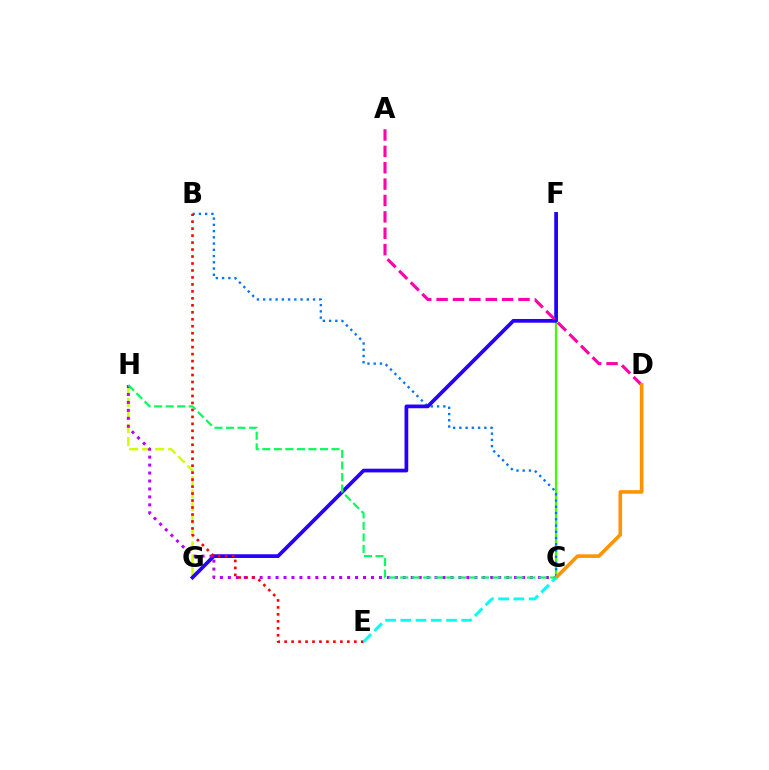{('C', 'F'): [{'color': '#3dff00', 'line_style': 'solid', 'thickness': 1.6}], ('B', 'C'): [{'color': '#0074ff', 'line_style': 'dotted', 'thickness': 1.7}], ('G', 'H'): [{'color': '#d1ff00', 'line_style': 'dashed', 'thickness': 1.77}], ('F', 'G'): [{'color': '#2500ff', 'line_style': 'solid', 'thickness': 2.67}], ('A', 'D'): [{'color': '#ff00ac', 'line_style': 'dashed', 'thickness': 2.22}], ('C', 'H'): [{'color': '#b900ff', 'line_style': 'dotted', 'thickness': 2.16}, {'color': '#00ff5c', 'line_style': 'dashed', 'thickness': 1.57}], ('B', 'E'): [{'color': '#ff0000', 'line_style': 'dotted', 'thickness': 1.89}], ('C', 'D'): [{'color': '#ff9400', 'line_style': 'solid', 'thickness': 2.59}], ('C', 'E'): [{'color': '#00fff6', 'line_style': 'dashed', 'thickness': 2.07}]}